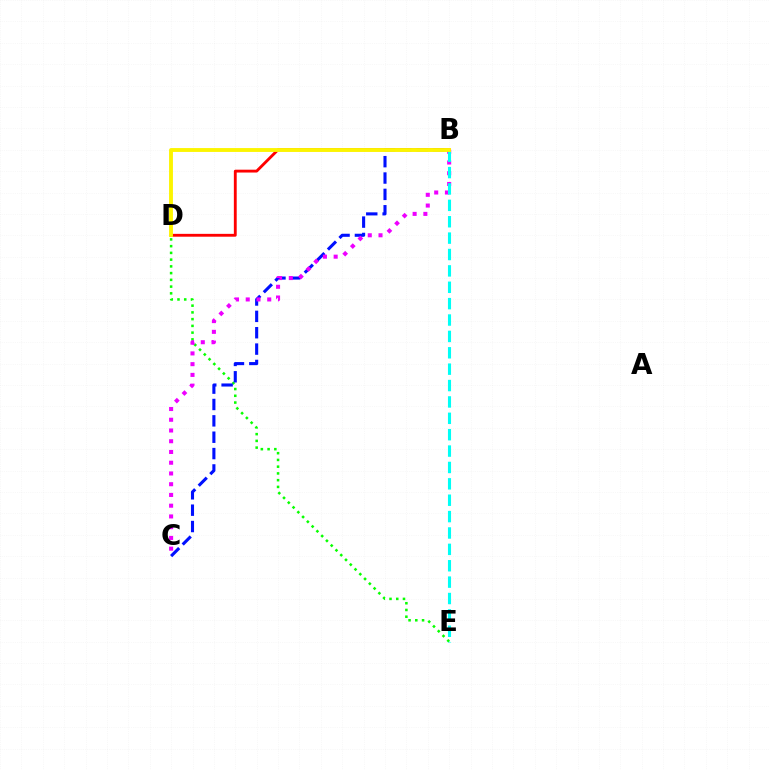{('D', 'E'): [{'color': '#08ff00', 'line_style': 'dotted', 'thickness': 1.83}], ('B', 'C'): [{'color': '#0010ff', 'line_style': 'dashed', 'thickness': 2.22}, {'color': '#ee00ff', 'line_style': 'dotted', 'thickness': 2.92}], ('B', 'E'): [{'color': '#00fff6', 'line_style': 'dashed', 'thickness': 2.23}], ('B', 'D'): [{'color': '#ff0000', 'line_style': 'solid', 'thickness': 2.05}, {'color': '#fcf500', 'line_style': 'solid', 'thickness': 2.79}]}